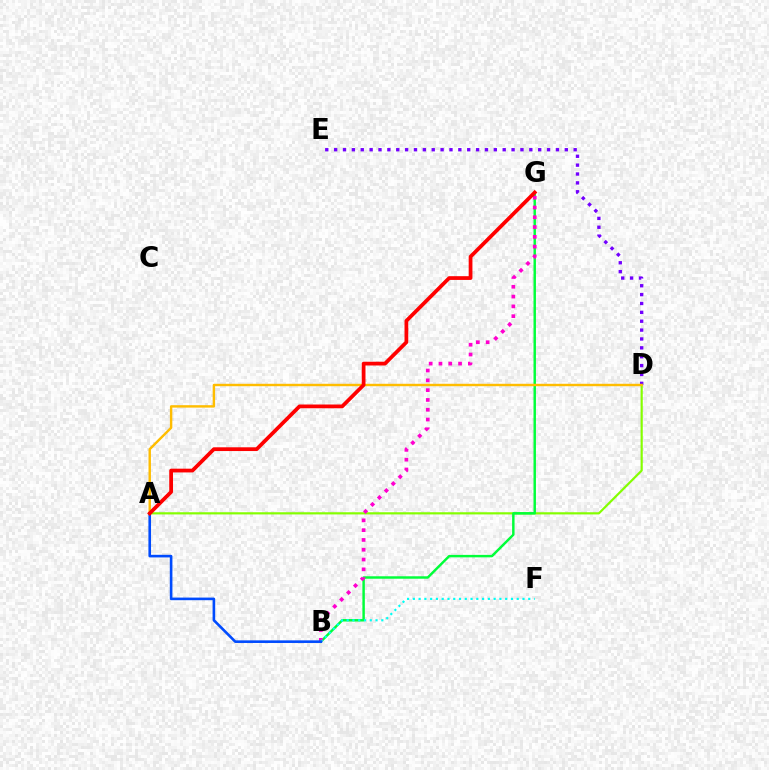{('A', 'D'): [{'color': '#84ff00', 'line_style': 'solid', 'thickness': 1.57}, {'color': '#ffbd00', 'line_style': 'solid', 'thickness': 1.74}], ('D', 'E'): [{'color': '#7200ff', 'line_style': 'dotted', 'thickness': 2.41}], ('B', 'G'): [{'color': '#00ff39', 'line_style': 'solid', 'thickness': 1.77}, {'color': '#ff00cf', 'line_style': 'dotted', 'thickness': 2.66}], ('B', 'F'): [{'color': '#00fff6', 'line_style': 'dotted', 'thickness': 1.57}], ('A', 'B'): [{'color': '#004bff', 'line_style': 'solid', 'thickness': 1.88}], ('A', 'G'): [{'color': '#ff0000', 'line_style': 'solid', 'thickness': 2.7}]}